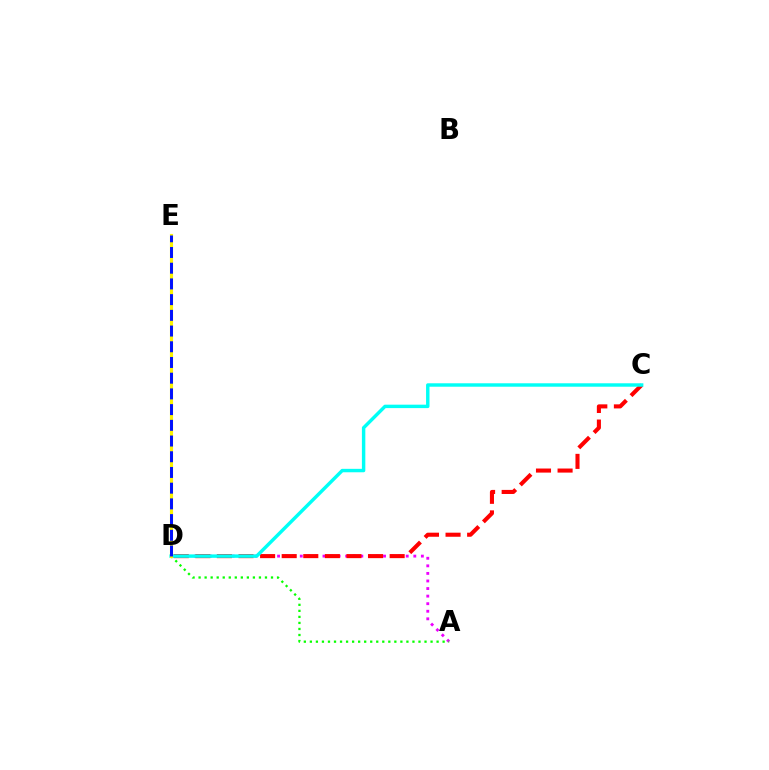{('A', 'D'): [{'color': '#ee00ff', 'line_style': 'dotted', 'thickness': 2.06}, {'color': '#08ff00', 'line_style': 'dotted', 'thickness': 1.64}], ('C', 'D'): [{'color': '#ff0000', 'line_style': 'dashed', 'thickness': 2.93}, {'color': '#00fff6', 'line_style': 'solid', 'thickness': 2.47}], ('D', 'E'): [{'color': '#fcf500', 'line_style': 'solid', 'thickness': 2.26}, {'color': '#0010ff', 'line_style': 'dashed', 'thickness': 2.13}]}